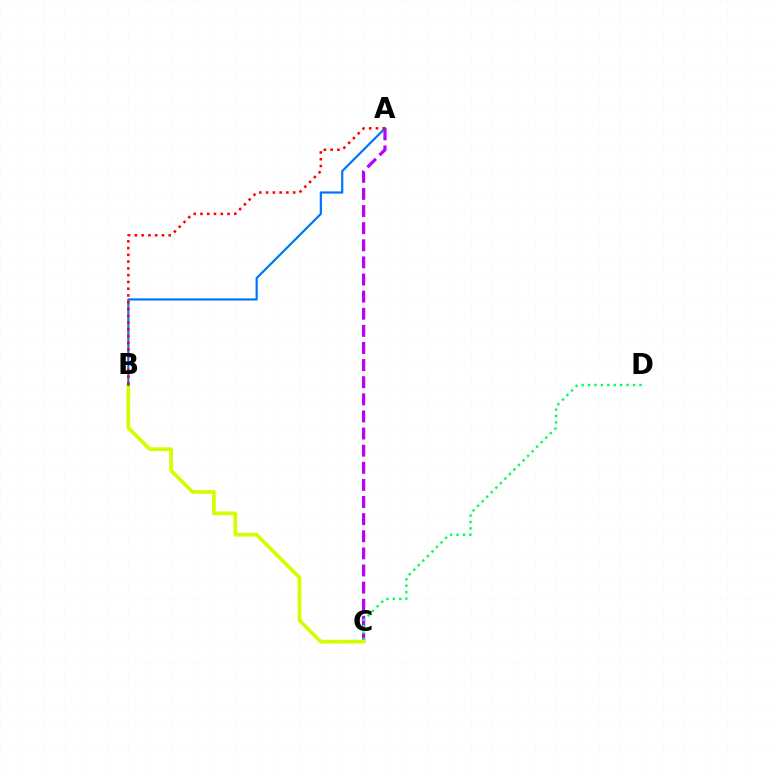{('A', 'C'): [{'color': '#b900ff', 'line_style': 'dashed', 'thickness': 2.33}], ('C', 'D'): [{'color': '#00ff5c', 'line_style': 'dotted', 'thickness': 1.75}], ('B', 'C'): [{'color': '#d1ff00', 'line_style': 'solid', 'thickness': 2.66}], ('A', 'B'): [{'color': '#0074ff', 'line_style': 'solid', 'thickness': 1.58}, {'color': '#ff0000', 'line_style': 'dotted', 'thickness': 1.84}]}